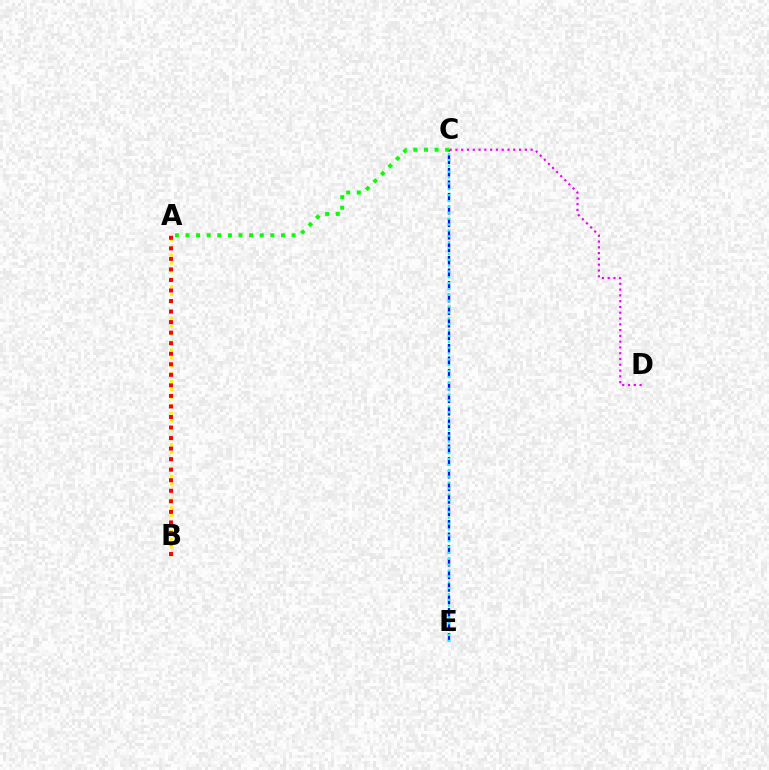{('A', 'B'): [{'color': '#fcf500', 'line_style': 'dotted', 'thickness': 2.14}, {'color': '#ff0000', 'line_style': 'dotted', 'thickness': 2.86}], ('C', 'E'): [{'color': '#0010ff', 'line_style': 'dashed', 'thickness': 1.71}, {'color': '#00fff6', 'line_style': 'dotted', 'thickness': 1.59}], ('A', 'C'): [{'color': '#08ff00', 'line_style': 'dotted', 'thickness': 2.88}], ('C', 'D'): [{'color': '#ee00ff', 'line_style': 'dotted', 'thickness': 1.57}]}